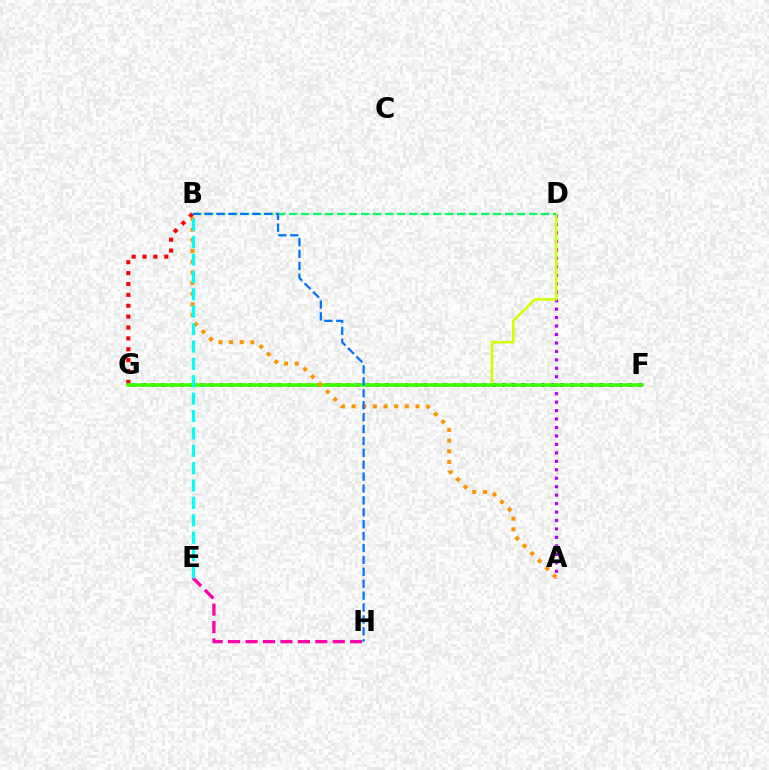{('F', 'G'): [{'color': '#2500ff', 'line_style': 'dotted', 'thickness': 2.65}, {'color': '#3dff00', 'line_style': 'solid', 'thickness': 2.54}], ('B', 'G'): [{'color': '#ff0000', 'line_style': 'dotted', 'thickness': 2.96}], ('A', 'D'): [{'color': '#b900ff', 'line_style': 'dotted', 'thickness': 2.3}], ('D', 'G'): [{'color': '#d1ff00', 'line_style': 'solid', 'thickness': 1.85}], ('E', 'H'): [{'color': '#ff00ac', 'line_style': 'dashed', 'thickness': 2.37}], ('A', 'B'): [{'color': '#ff9400', 'line_style': 'dotted', 'thickness': 2.89}], ('B', 'D'): [{'color': '#00ff5c', 'line_style': 'dashed', 'thickness': 1.63}], ('B', 'H'): [{'color': '#0074ff', 'line_style': 'dashed', 'thickness': 1.62}], ('B', 'E'): [{'color': '#00fff6', 'line_style': 'dashed', 'thickness': 2.36}]}